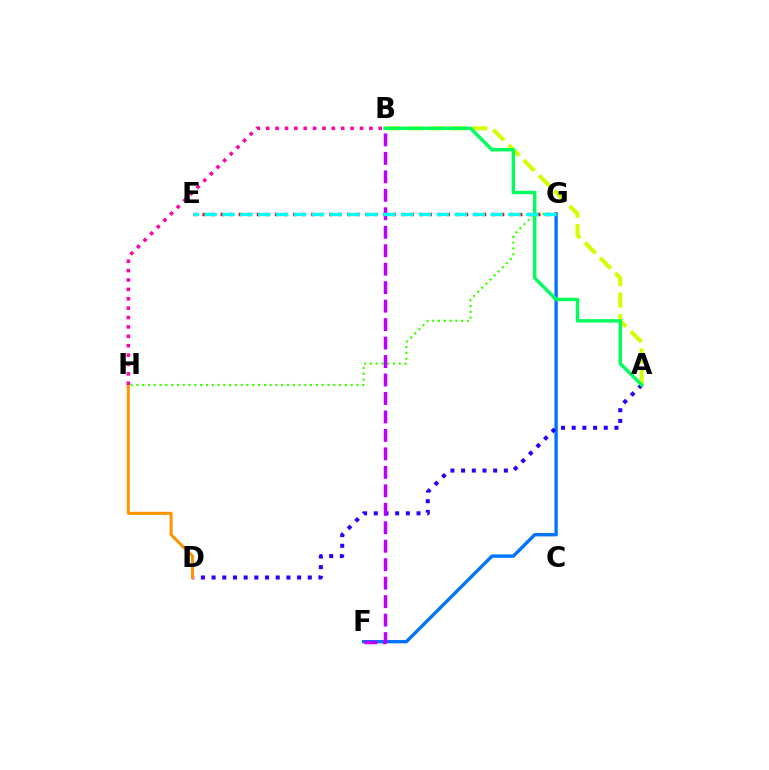{('F', 'G'): [{'color': '#0074ff', 'line_style': 'solid', 'thickness': 2.43}], ('A', 'B'): [{'color': '#d1ff00', 'line_style': 'dashed', 'thickness': 2.93}, {'color': '#00ff5c', 'line_style': 'solid', 'thickness': 2.46}], ('A', 'D'): [{'color': '#2500ff', 'line_style': 'dotted', 'thickness': 2.9}], ('D', 'H'): [{'color': '#ff9400', 'line_style': 'solid', 'thickness': 2.18}], ('G', 'H'): [{'color': '#3dff00', 'line_style': 'dotted', 'thickness': 1.57}], ('E', 'G'): [{'color': '#ff0000', 'line_style': 'dotted', 'thickness': 2.46}, {'color': '#00fff6', 'line_style': 'dashed', 'thickness': 2.43}], ('B', 'F'): [{'color': '#b900ff', 'line_style': 'dashed', 'thickness': 2.51}], ('B', 'H'): [{'color': '#ff00ac', 'line_style': 'dotted', 'thickness': 2.55}]}